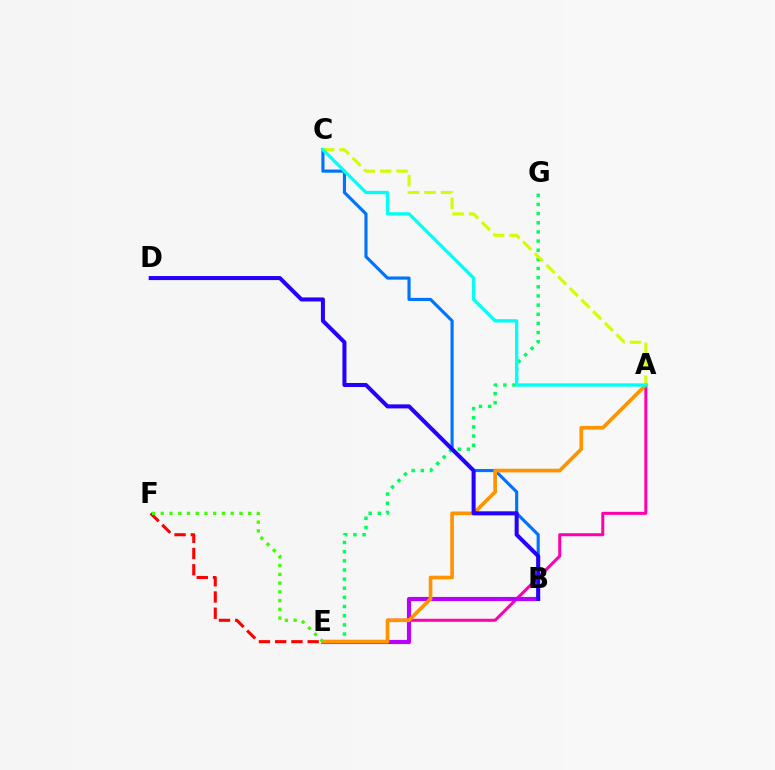{('E', 'G'): [{'color': '#00ff5c', 'line_style': 'dotted', 'thickness': 2.49}], ('A', 'E'): [{'color': '#ff00ac', 'line_style': 'solid', 'thickness': 2.18}, {'color': '#ff9400', 'line_style': 'solid', 'thickness': 2.64}], ('B', 'C'): [{'color': '#0074ff', 'line_style': 'solid', 'thickness': 2.26}], ('B', 'E'): [{'color': '#b900ff', 'line_style': 'solid', 'thickness': 2.98}], ('B', 'D'): [{'color': '#2500ff', 'line_style': 'solid', 'thickness': 2.91}], ('E', 'F'): [{'color': '#ff0000', 'line_style': 'dashed', 'thickness': 2.21}, {'color': '#3dff00', 'line_style': 'dotted', 'thickness': 2.37}], ('A', 'C'): [{'color': '#d1ff00', 'line_style': 'dashed', 'thickness': 2.24}, {'color': '#00fff6', 'line_style': 'solid', 'thickness': 2.38}]}